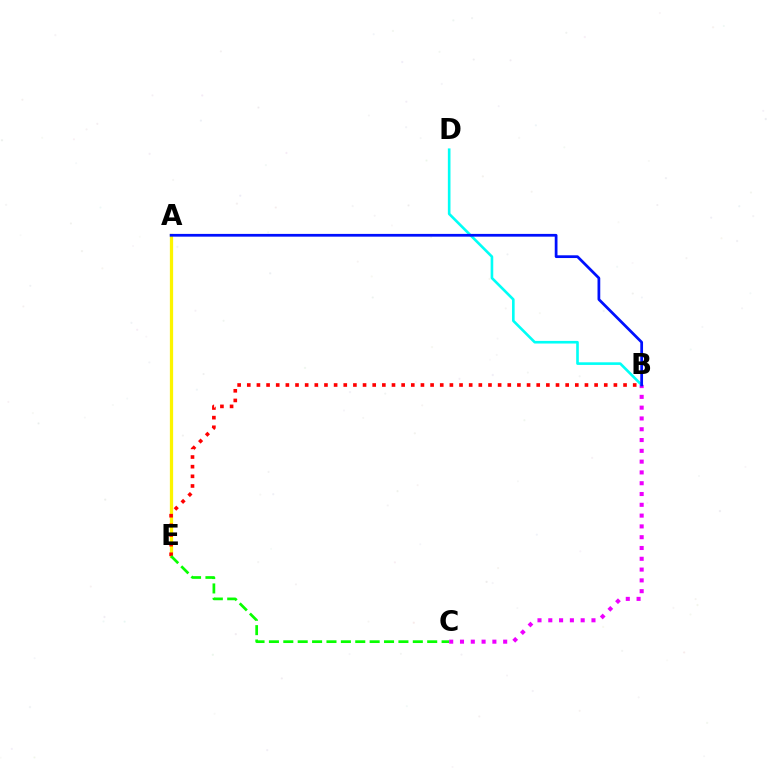{('A', 'E'): [{'color': '#fcf500', 'line_style': 'solid', 'thickness': 2.34}], ('B', 'D'): [{'color': '#00fff6', 'line_style': 'solid', 'thickness': 1.89}], ('B', 'C'): [{'color': '#ee00ff', 'line_style': 'dotted', 'thickness': 2.93}], ('B', 'E'): [{'color': '#ff0000', 'line_style': 'dotted', 'thickness': 2.62}], ('C', 'E'): [{'color': '#08ff00', 'line_style': 'dashed', 'thickness': 1.95}], ('A', 'B'): [{'color': '#0010ff', 'line_style': 'solid', 'thickness': 1.98}]}